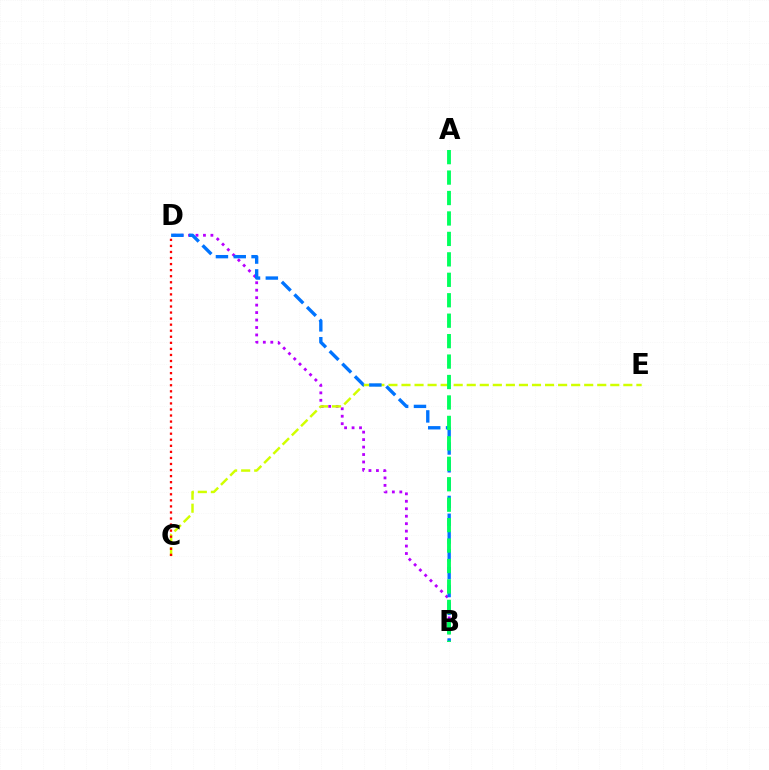{('B', 'D'): [{'color': '#b900ff', 'line_style': 'dotted', 'thickness': 2.03}, {'color': '#0074ff', 'line_style': 'dashed', 'thickness': 2.42}], ('C', 'E'): [{'color': '#d1ff00', 'line_style': 'dashed', 'thickness': 1.77}], ('C', 'D'): [{'color': '#ff0000', 'line_style': 'dotted', 'thickness': 1.65}], ('A', 'B'): [{'color': '#00ff5c', 'line_style': 'dashed', 'thickness': 2.78}]}